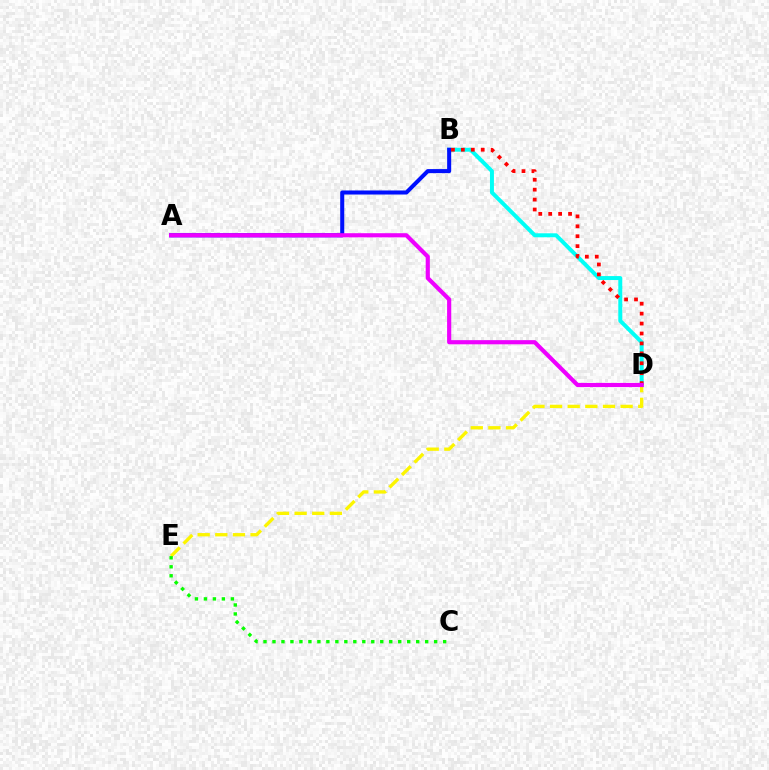{('D', 'E'): [{'color': '#fcf500', 'line_style': 'dashed', 'thickness': 2.4}], ('B', 'D'): [{'color': '#00fff6', 'line_style': 'solid', 'thickness': 2.85}, {'color': '#ff0000', 'line_style': 'dotted', 'thickness': 2.7}], ('C', 'E'): [{'color': '#08ff00', 'line_style': 'dotted', 'thickness': 2.44}], ('A', 'B'): [{'color': '#0010ff', 'line_style': 'solid', 'thickness': 2.91}], ('A', 'D'): [{'color': '#ee00ff', 'line_style': 'solid', 'thickness': 2.99}]}